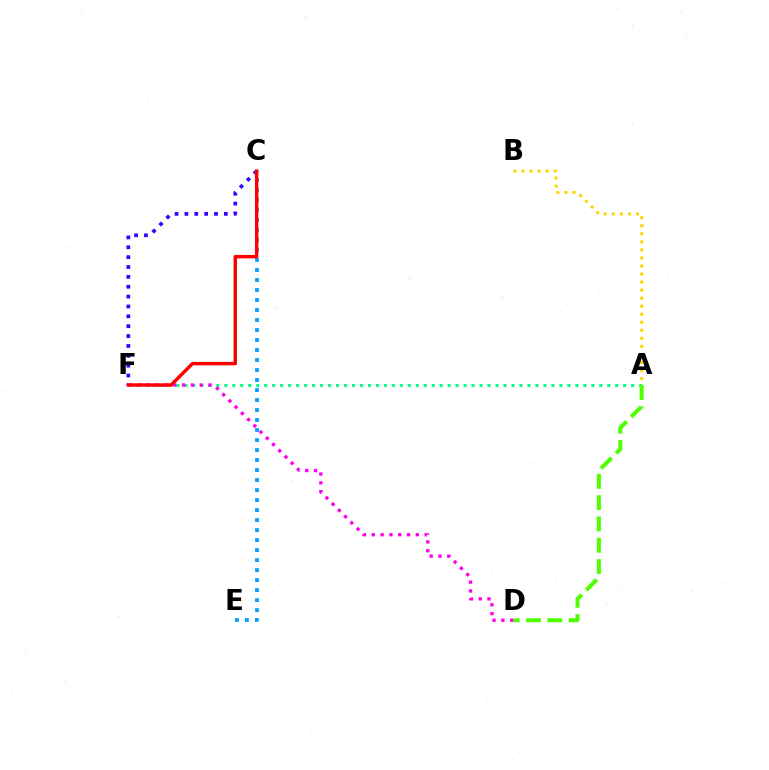{('A', 'F'): [{'color': '#00ff86', 'line_style': 'dotted', 'thickness': 2.17}], ('A', 'D'): [{'color': '#4fff00', 'line_style': 'dashed', 'thickness': 2.9}], ('A', 'B'): [{'color': '#ffd500', 'line_style': 'dotted', 'thickness': 2.19}], ('C', 'F'): [{'color': '#3700ff', 'line_style': 'dotted', 'thickness': 2.68}, {'color': '#ff0000', 'line_style': 'solid', 'thickness': 2.47}], ('D', 'F'): [{'color': '#ff00ed', 'line_style': 'dotted', 'thickness': 2.39}], ('C', 'E'): [{'color': '#009eff', 'line_style': 'dotted', 'thickness': 2.72}]}